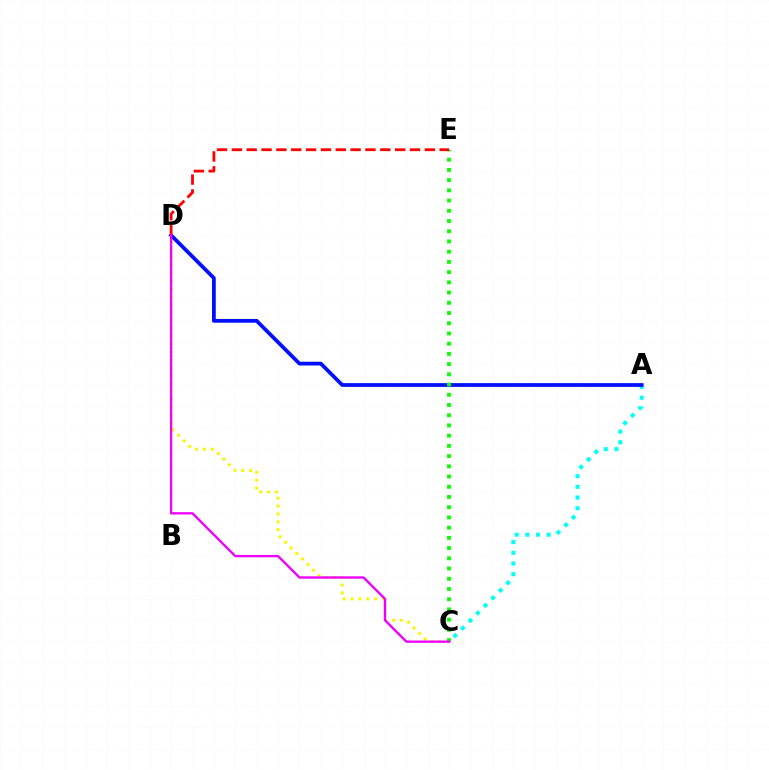{('A', 'C'): [{'color': '#00fff6', 'line_style': 'dotted', 'thickness': 2.9}], ('C', 'D'): [{'color': '#fcf500', 'line_style': 'dotted', 'thickness': 2.14}, {'color': '#ee00ff', 'line_style': 'solid', 'thickness': 1.69}], ('A', 'D'): [{'color': '#0010ff', 'line_style': 'solid', 'thickness': 2.71}], ('C', 'E'): [{'color': '#08ff00', 'line_style': 'dotted', 'thickness': 2.78}], ('D', 'E'): [{'color': '#ff0000', 'line_style': 'dashed', 'thickness': 2.02}]}